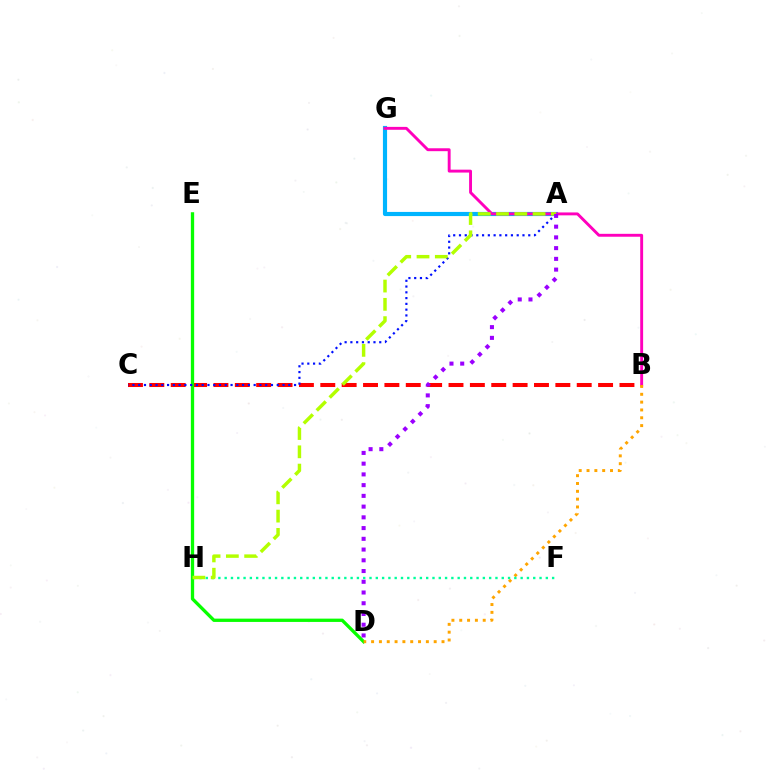{('A', 'G'): [{'color': '#00b5ff', 'line_style': 'solid', 'thickness': 2.98}], ('B', 'C'): [{'color': '#ff0000', 'line_style': 'dashed', 'thickness': 2.9}], ('D', 'E'): [{'color': '#08ff00', 'line_style': 'solid', 'thickness': 2.38}], ('A', 'C'): [{'color': '#0010ff', 'line_style': 'dotted', 'thickness': 1.57}], ('B', 'G'): [{'color': '#ff00bd', 'line_style': 'solid', 'thickness': 2.09}], ('B', 'D'): [{'color': '#ffa500', 'line_style': 'dotted', 'thickness': 2.13}], ('F', 'H'): [{'color': '#00ff9d', 'line_style': 'dotted', 'thickness': 1.71}], ('A', 'H'): [{'color': '#b3ff00', 'line_style': 'dashed', 'thickness': 2.48}], ('A', 'D'): [{'color': '#9b00ff', 'line_style': 'dotted', 'thickness': 2.92}]}